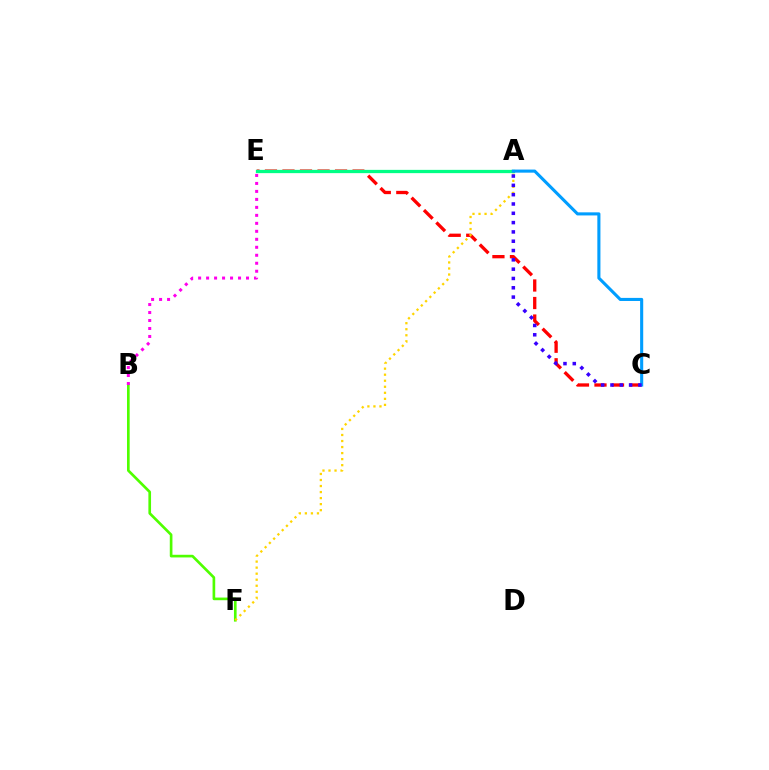{('C', 'E'): [{'color': '#ff0000', 'line_style': 'dashed', 'thickness': 2.38}], ('B', 'F'): [{'color': '#4fff00', 'line_style': 'solid', 'thickness': 1.92}], ('A', 'F'): [{'color': '#ffd500', 'line_style': 'dotted', 'thickness': 1.64}], ('A', 'E'): [{'color': '#00ff86', 'line_style': 'solid', 'thickness': 2.35}], ('A', 'C'): [{'color': '#009eff', 'line_style': 'solid', 'thickness': 2.22}, {'color': '#3700ff', 'line_style': 'dotted', 'thickness': 2.53}], ('B', 'E'): [{'color': '#ff00ed', 'line_style': 'dotted', 'thickness': 2.17}]}